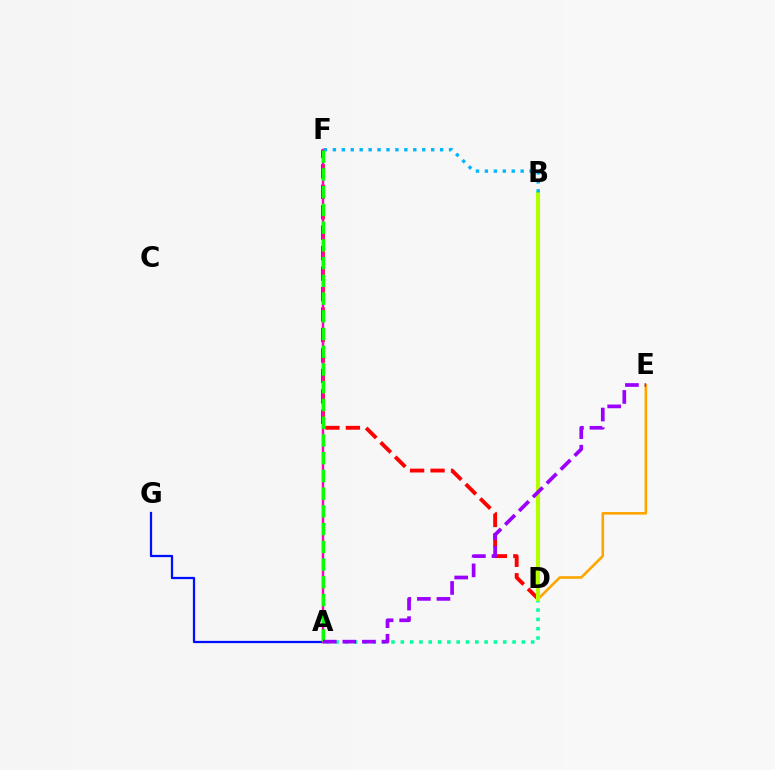{('D', 'E'): [{'color': '#ffa500', 'line_style': 'solid', 'thickness': 1.88}], ('A', 'D'): [{'color': '#00ff9d', 'line_style': 'dotted', 'thickness': 2.53}], ('D', 'F'): [{'color': '#ff0000', 'line_style': 'dashed', 'thickness': 2.78}], ('B', 'D'): [{'color': '#b3ff00', 'line_style': 'solid', 'thickness': 2.98}], ('A', 'G'): [{'color': '#0010ff', 'line_style': 'solid', 'thickness': 1.63}], ('B', 'F'): [{'color': '#00b5ff', 'line_style': 'dotted', 'thickness': 2.43}], ('A', 'F'): [{'color': '#ff00bd', 'line_style': 'solid', 'thickness': 1.74}, {'color': '#08ff00', 'line_style': 'dashed', 'thickness': 2.41}], ('A', 'E'): [{'color': '#9b00ff', 'line_style': 'dashed', 'thickness': 2.66}]}